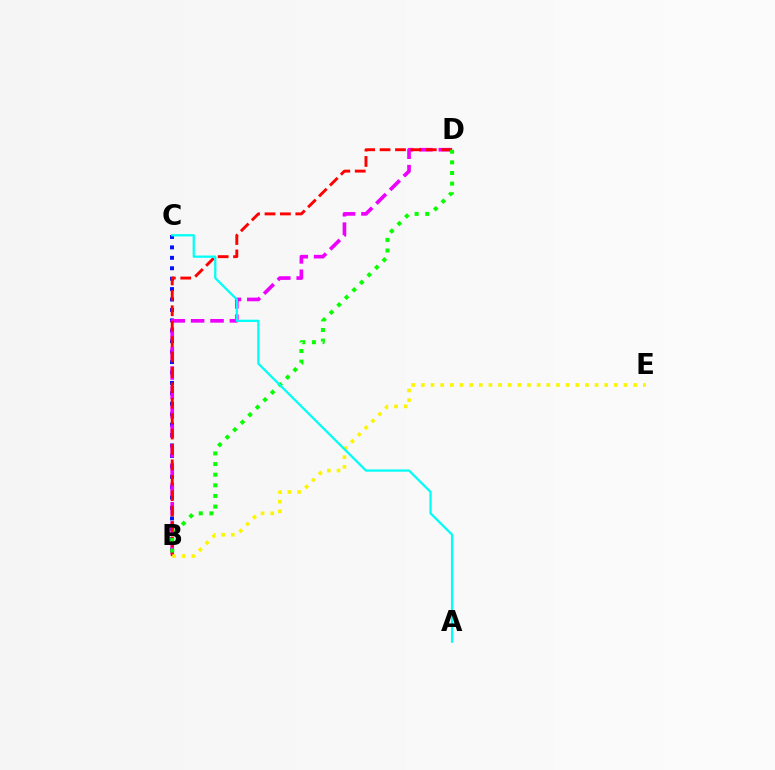{('B', 'C'): [{'color': '#0010ff', 'line_style': 'dotted', 'thickness': 2.83}], ('B', 'D'): [{'color': '#ee00ff', 'line_style': 'dashed', 'thickness': 2.63}, {'color': '#ff0000', 'line_style': 'dashed', 'thickness': 2.09}, {'color': '#08ff00', 'line_style': 'dotted', 'thickness': 2.89}], ('B', 'E'): [{'color': '#fcf500', 'line_style': 'dotted', 'thickness': 2.62}], ('A', 'C'): [{'color': '#00fff6', 'line_style': 'solid', 'thickness': 1.63}]}